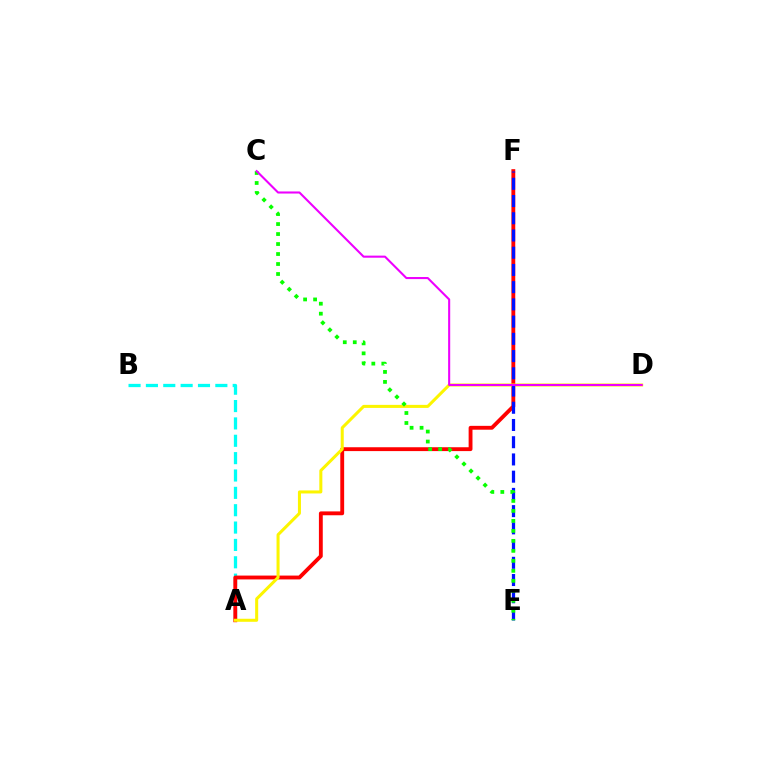{('A', 'B'): [{'color': '#00fff6', 'line_style': 'dashed', 'thickness': 2.36}], ('A', 'F'): [{'color': '#ff0000', 'line_style': 'solid', 'thickness': 2.77}], ('A', 'D'): [{'color': '#fcf500', 'line_style': 'solid', 'thickness': 2.18}], ('E', 'F'): [{'color': '#0010ff', 'line_style': 'dashed', 'thickness': 2.34}], ('C', 'E'): [{'color': '#08ff00', 'line_style': 'dotted', 'thickness': 2.71}], ('C', 'D'): [{'color': '#ee00ff', 'line_style': 'solid', 'thickness': 1.5}]}